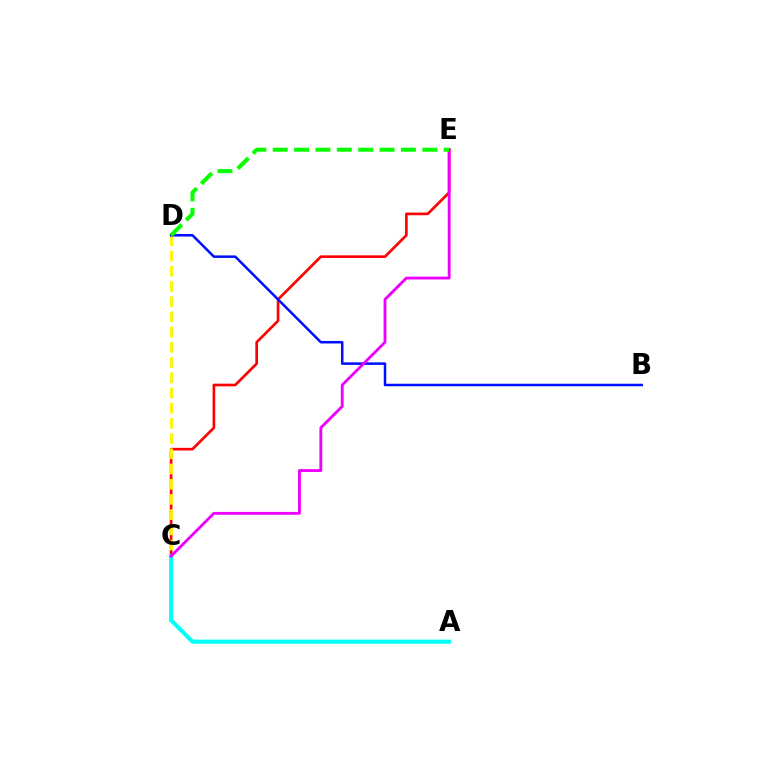{('C', 'E'): [{'color': '#ff0000', 'line_style': 'solid', 'thickness': 1.92}, {'color': '#ee00ff', 'line_style': 'solid', 'thickness': 2.05}], ('C', 'D'): [{'color': '#fcf500', 'line_style': 'dashed', 'thickness': 2.07}], ('B', 'D'): [{'color': '#0010ff', 'line_style': 'solid', 'thickness': 1.82}], ('A', 'C'): [{'color': '#00fff6', 'line_style': 'solid', 'thickness': 2.94}], ('D', 'E'): [{'color': '#08ff00', 'line_style': 'dashed', 'thickness': 2.9}]}